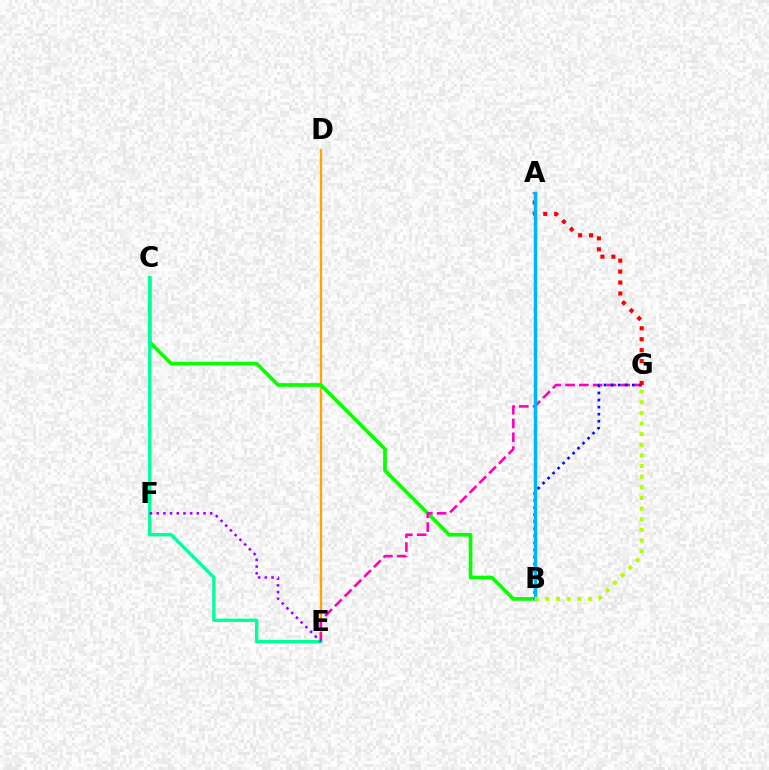{('D', 'E'): [{'color': '#ffa500', 'line_style': 'solid', 'thickness': 1.66}], ('B', 'C'): [{'color': '#08ff00', 'line_style': 'solid', 'thickness': 2.64}], ('E', 'G'): [{'color': '#ff00bd', 'line_style': 'dashed', 'thickness': 1.87}], ('B', 'G'): [{'color': '#0010ff', 'line_style': 'dotted', 'thickness': 1.92}, {'color': '#b3ff00', 'line_style': 'dotted', 'thickness': 2.89}], ('C', 'E'): [{'color': '#00ff9d', 'line_style': 'solid', 'thickness': 2.43}], ('A', 'G'): [{'color': '#ff0000', 'line_style': 'dotted', 'thickness': 2.97}], ('A', 'B'): [{'color': '#00b5ff', 'line_style': 'solid', 'thickness': 2.51}], ('E', 'F'): [{'color': '#9b00ff', 'line_style': 'dotted', 'thickness': 1.82}]}